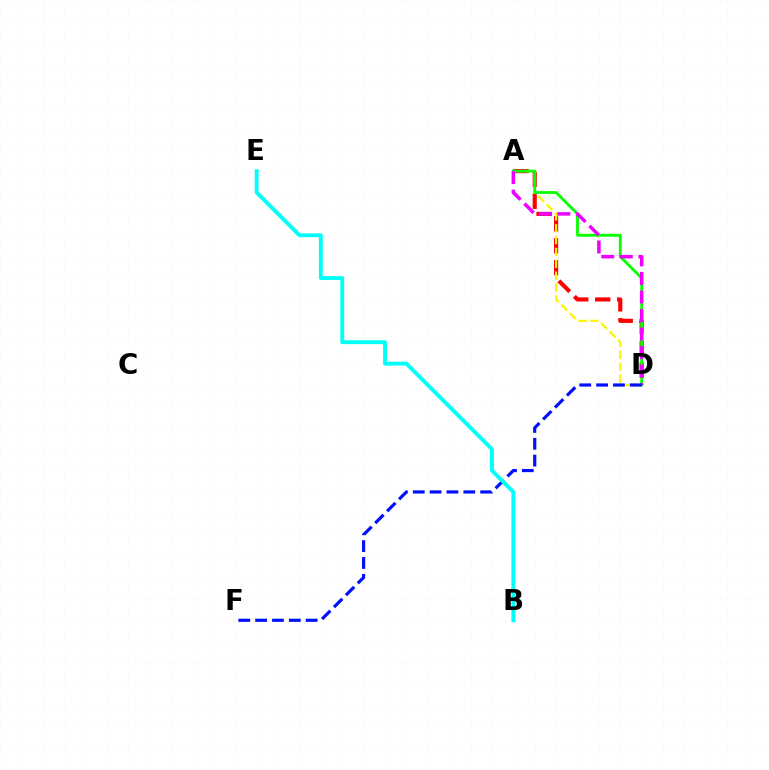{('A', 'D'): [{'color': '#ff0000', 'line_style': 'dashed', 'thickness': 2.98}, {'color': '#fcf500', 'line_style': 'dashed', 'thickness': 1.61}, {'color': '#08ff00', 'line_style': 'solid', 'thickness': 2.03}, {'color': '#ee00ff', 'line_style': 'dashed', 'thickness': 2.52}], ('D', 'F'): [{'color': '#0010ff', 'line_style': 'dashed', 'thickness': 2.29}], ('B', 'E'): [{'color': '#00fff6', 'line_style': 'solid', 'thickness': 2.78}]}